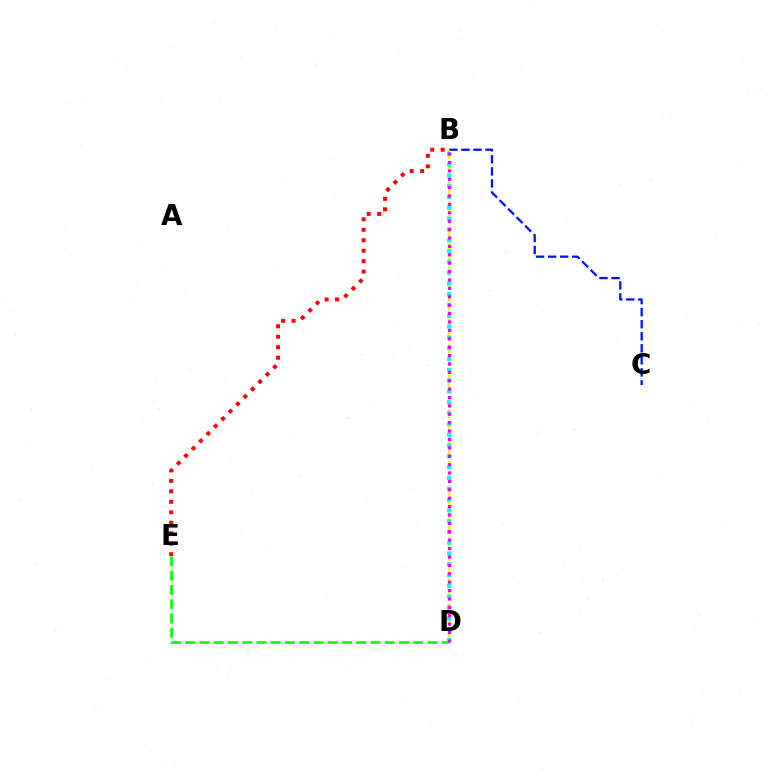{('D', 'E'): [{'color': '#08ff00', 'line_style': 'dashed', 'thickness': 1.94}], ('B', 'C'): [{'color': '#0010ff', 'line_style': 'dashed', 'thickness': 1.64}], ('B', 'D'): [{'color': '#fcf500', 'line_style': 'dashed', 'thickness': 1.76}, {'color': '#00fff6', 'line_style': 'dotted', 'thickness': 2.94}, {'color': '#ee00ff', 'line_style': 'dotted', 'thickness': 2.28}], ('B', 'E'): [{'color': '#ff0000', 'line_style': 'dotted', 'thickness': 2.84}]}